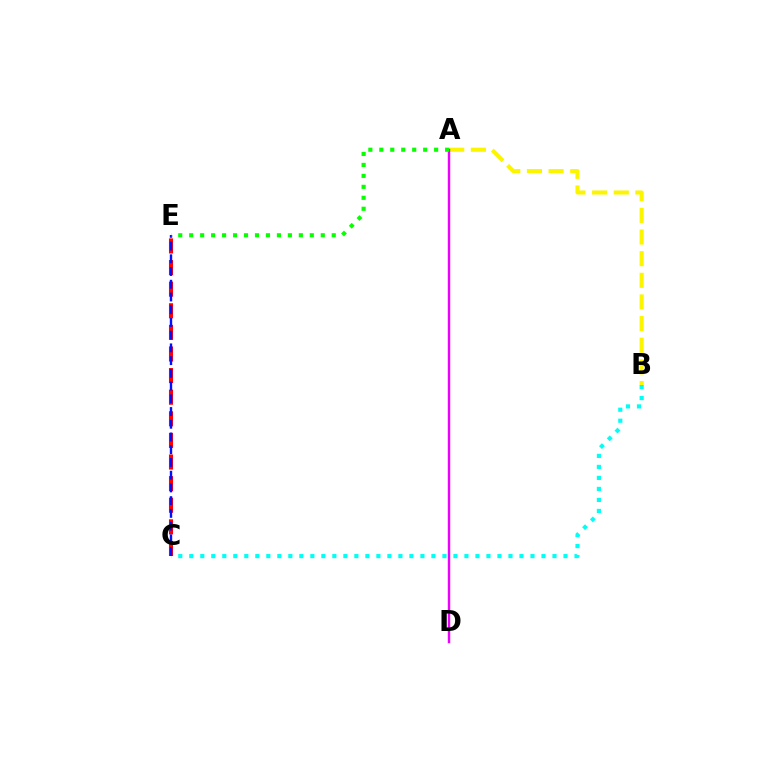{('A', 'B'): [{'color': '#fcf500', 'line_style': 'dashed', 'thickness': 2.94}], ('B', 'C'): [{'color': '#00fff6', 'line_style': 'dotted', 'thickness': 2.99}], ('A', 'D'): [{'color': '#ee00ff', 'line_style': 'solid', 'thickness': 1.75}], ('C', 'E'): [{'color': '#ff0000', 'line_style': 'dashed', 'thickness': 2.94}, {'color': '#0010ff', 'line_style': 'dashed', 'thickness': 1.73}], ('A', 'E'): [{'color': '#08ff00', 'line_style': 'dotted', 'thickness': 2.98}]}